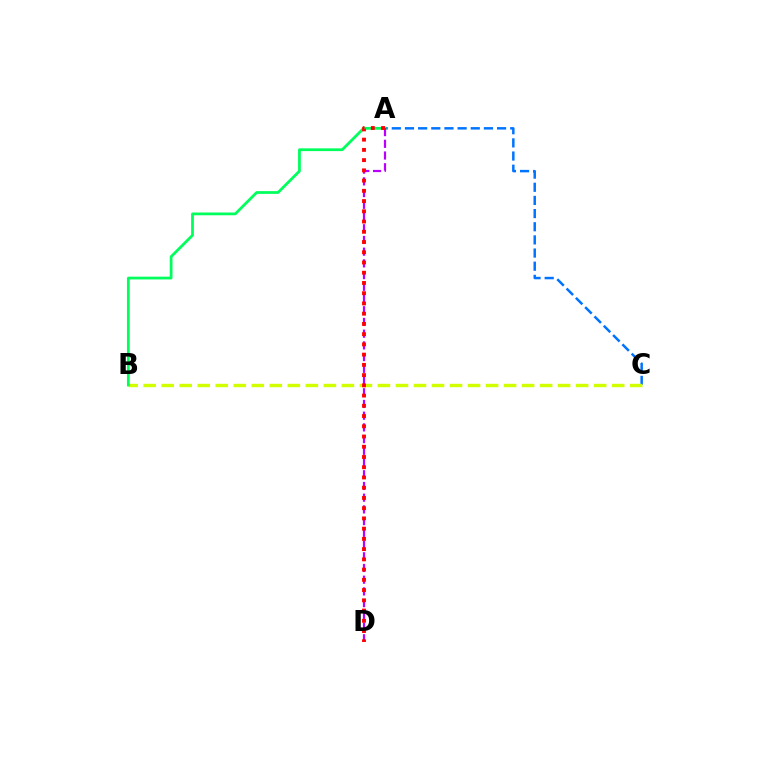{('A', 'C'): [{'color': '#0074ff', 'line_style': 'dashed', 'thickness': 1.79}], ('B', 'C'): [{'color': '#d1ff00', 'line_style': 'dashed', 'thickness': 2.45}], ('A', 'B'): [{'color': '#00ff5c', 'line_style': 'solid', 'thickness': 1.99}], ('A', 'D'): [{'color': '#b900ff', 'line_style': 'dashed', 'thickness': 1.59}, {'color': '#ff0000', 'line_style': 'dotted', 'thickness': 2.78}]}